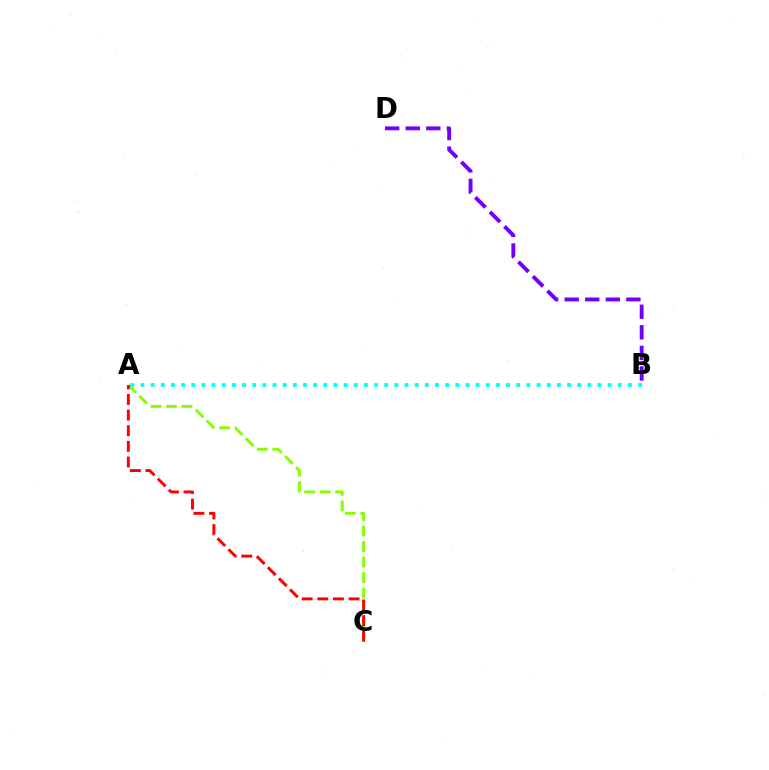{('A', 'C'): [{'color': '#84ff00', 'line_style': 'dashed', 'thickness': 2.11}, {'color': '#ff0000', 'line_style': 'dashed', 'thickness': 2.12}], ('A', 'B'): [{'color': '#00fff6', 'line_style': 'dotted', 'thickness': 2.76}], ('B', 'D'): [{'color': '#7200ff', 'line_style': 'dashed', 'thickness': 2.79}]}